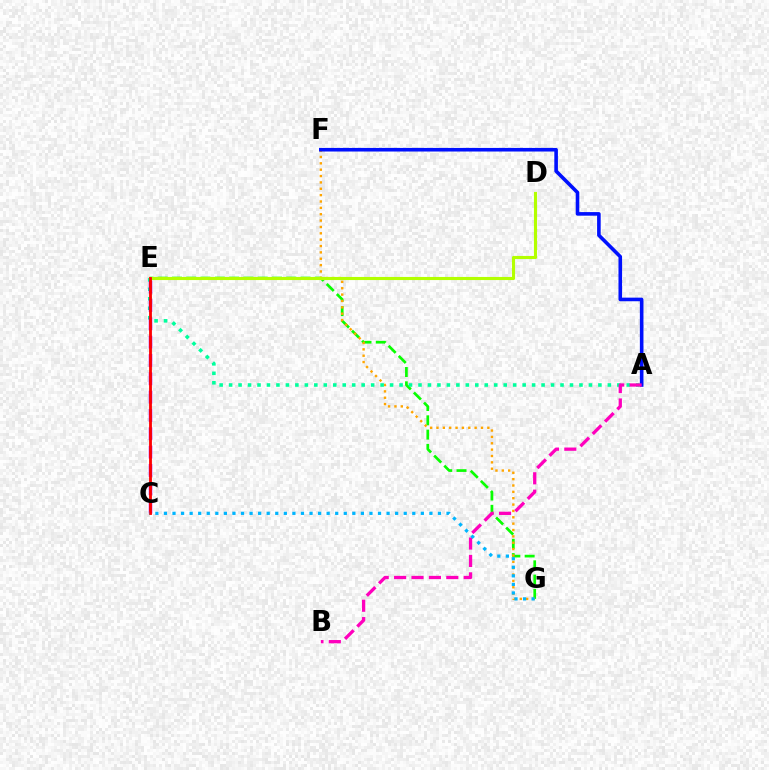{('E', 'G'): [{'color': '#08ff00', 'line_style': 'dashed', 'thickness': 1.94}], ('F', 'G'): [{'color': '#ffa500', 'line_style': 'dotted', 'thickness': 1.73}], ('A', 'E'): [{'color': '#00ff9d', 'line_style': 'dotted', 'thickness': 2.57}], ('A', 'F'): [{'color': '#0010ff', 'line_style': 'solid', 'thickness': 2.59}], ('C', 'E'): [{'color': '#9b00ff', 'line_style': 'dashed', 'thickness': 2.49}, {'color': '#ff0000', 'line_style': 'solid', 'thickness': 2.03}], ('A', 'B'): [{'color': '#ff00bd', 'line_style': 'dashed', 'thickness': 2.36}], ('D', 'E'): [{'color': '#b3ff00', 'line_style': 'solid', 'thickness': 2.24}], ('C', 'G'): [{'color': '#00b5ff', 'line_style': 'dotted', 'thickness': 2.33}]}